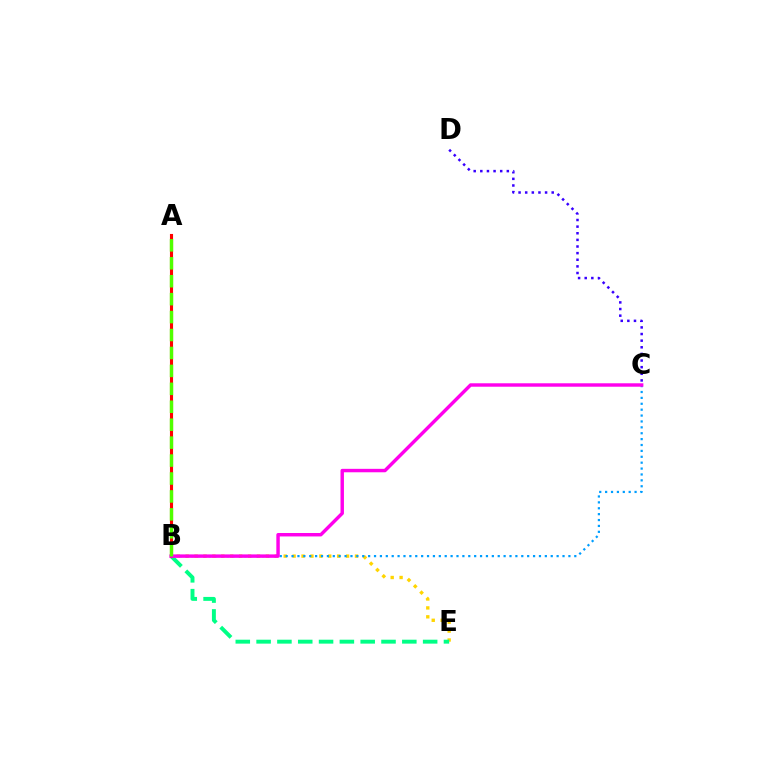{('B', 'E'): [{'color': '#ffd500', 'line_style': 'dotted', 'thickness': 2.42}, {'color': '#00ff86', 'line_style': 'dashed', 'thickness': 2.83}], ('B', 'C'): [{'color': '#009eff', 'line_style': 'dotted', 'thickness': 1.6}, {'color': '#ff00ed', 'line_style': 'solid', 'thickness': 2.48}], ('C', 'D'): [{'color': '#3700ff', 'line_style': 'dotted', 'thickness': 1.8}], ('A', 'B'): [{'color': '#ff0000', 'line_style': 'solid', 'thickness': 2.23}, {'color': '#4fff00', 'line_style': 'dashed', 'thickness': 2.44}]}